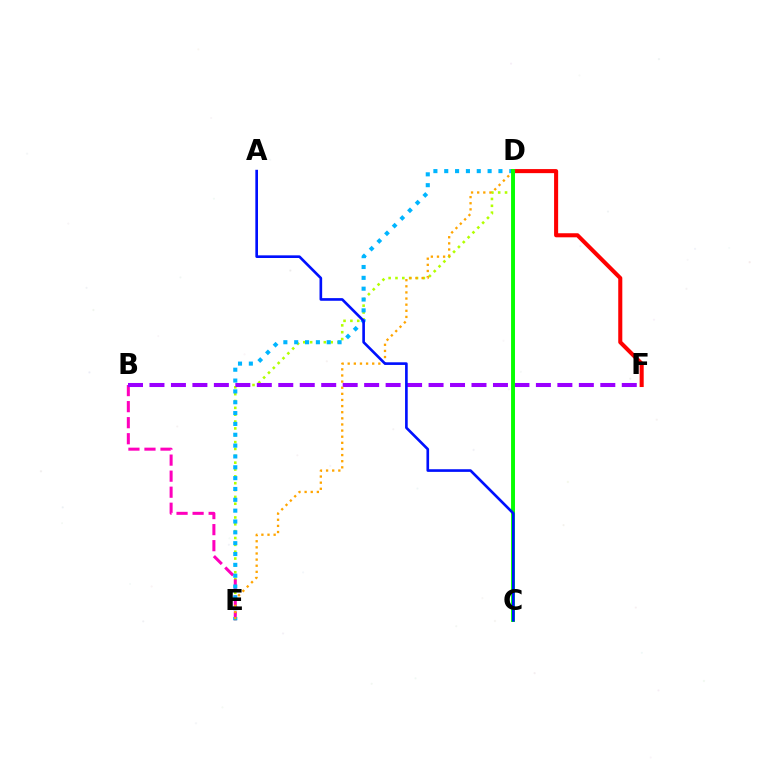{('D', 'E'): [{'color': '#b3ff00', 'line_style': 'dotted', 'thickness': 1.86}, {'color': '#00b5ff', 'line_style': 'dotted', 'thickness': 2.95}, {'color': '#ffa500', 'line_style': 'dotted', 'thickness': 1.66}], ('B', 'E'): [{'color': '#ff00bd', 'line_style': 'dashed', 'thickness': 2.18}], ('B', 'F'): [{'color': '#9b00ff', 'line_style': 'dashed', 'thickness': 2.92}], ('D', 'F'): [{'color': '#ff0000', 'line_style': 'solid', 'thickness': 2.92}], ('C', 'D'): [{'color': '#00ff9d', 'line_style': 'solid', 'thickness': 2.06}, {'color': '#08ff00', 'line_style': 'solid', 'thickness': 2.79}], ('A', 'C'): [{'color': '#0010ff', 'line_style': 'solid', 'thickness': 1.91}]}